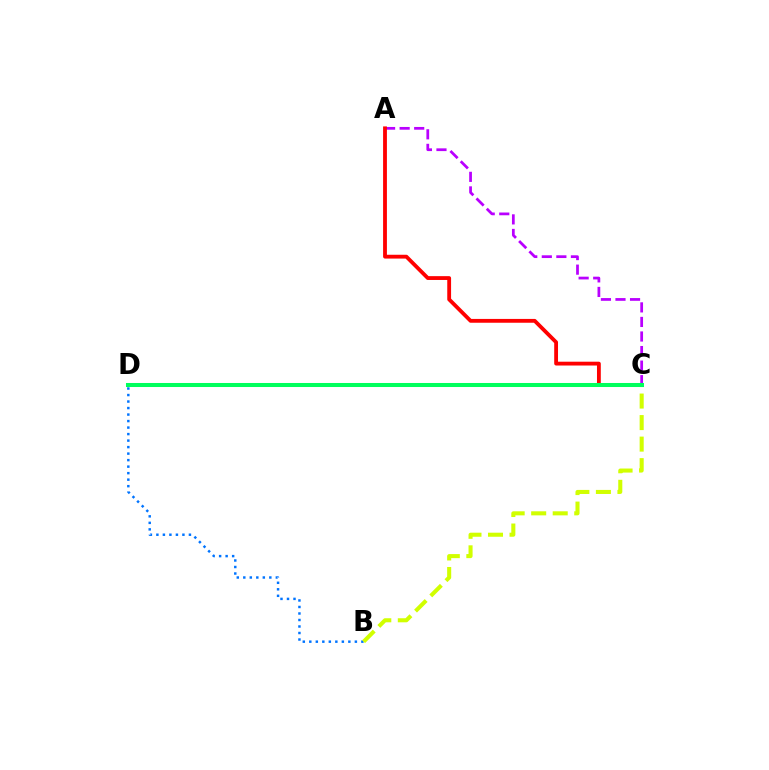{('A', 'C'): [{'color': '#b900ff', 'line_style': 'dashed', 'thickness': 1.98}, {'color': '#ff0000', 'line_style': 'solid', 'thickness': 2.75}], ('B', 'D'): [{'color': '#0074ff', 'line_style': 'dotted', 'thickness': 1.77}], ('B', 'C'): [{'color': '#d1ff00', 'line_style': 'dashed', 'thickness': 2.92}], ('C', 'D'): [{'color': '#00ff5c', 'line_style': 'solid', 'thickness': 2.9}]}